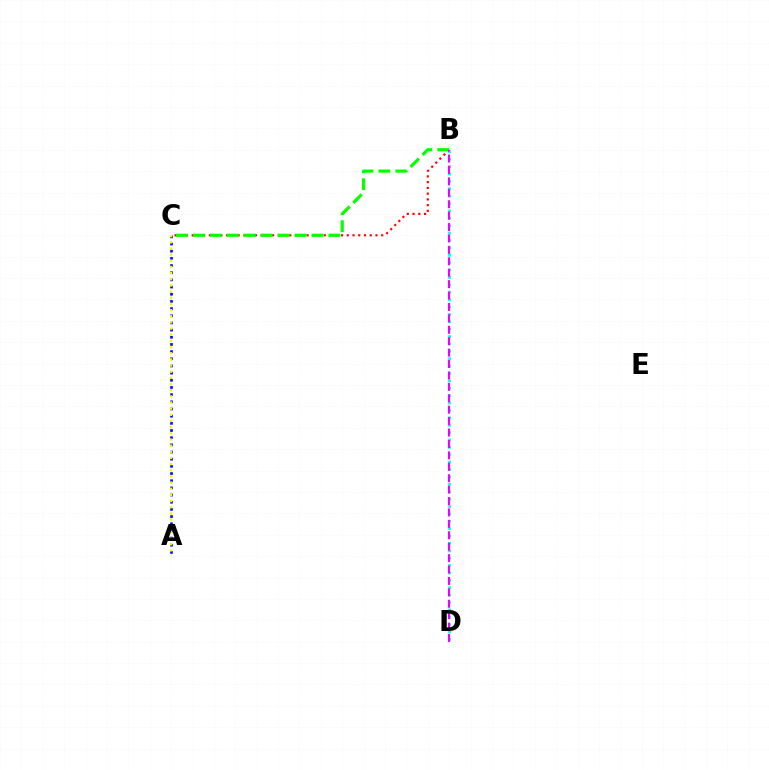{('B', 'D'): [{'color': '#00fff6', 'line_style': 'dotted', 'thickness': 2.01}, {'color': '#ee00ff', 'line_style': 'dashed', 'thickness': 1.55}], ('B', 'C'): [{'color': '#ff0000', 'line_style': 'dotted', 'thickness': 1.56}, {'color': '#08ff00', 'line_style': 'dashed', 'thickness': 2.3}], ('A', 'C'): [{'color': '#0010ff', 'line_style': 'dotted', 'thickness': 1.95}, {'color': '#fcf500', 'line_style': 'dotted', 'thickness': 1.67}]}